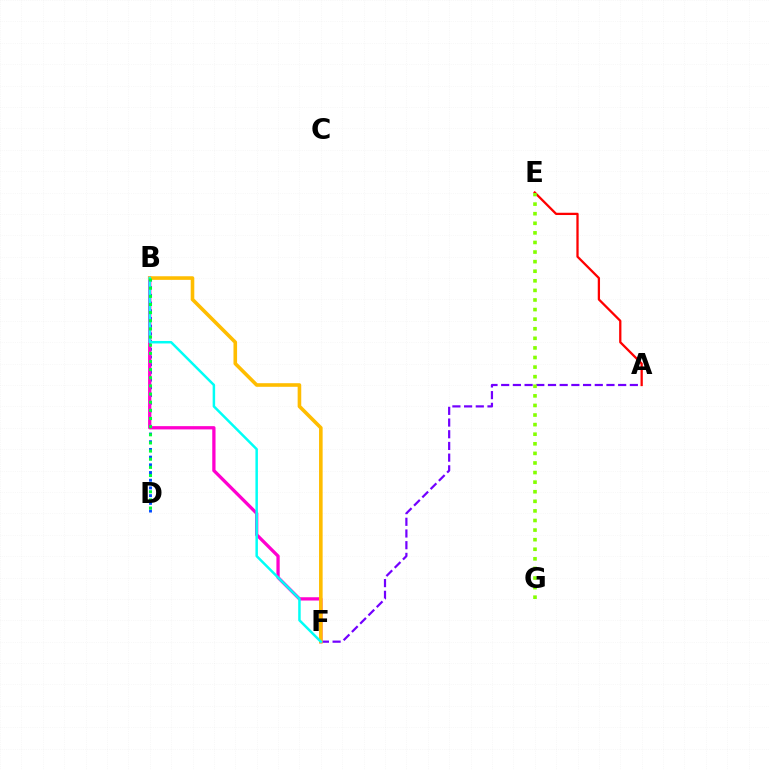{('B', 'D'): [{'color': '#004bff', 'line_style': 'dotted', 'thickness': 2.09}, {'color': '#00ff39', 'line_style': 'dotted', 'thickness': 2.21}], ('A', 'F'): [{'color': '#7200ff', 'line_style': 'dashed', 'thickness': 1.59}], ('B', 'F'): [{'color': '#ff00cf', 'line_style': 'solid', 'thickness': 2.36}, {'color': '#ffbd00', 'line_style': 'solid', 'thickness': 2.59}, {'color': '#00fff6', 'line_style': 'solid', 'thickness': 1.79}], ('A', 'E'): [{'color': '#ff0000', 'line_style': 'solid', 'thickness': 1.64}], ('E', 'G'): [{'color': '#84ff00', 'line_style': 'dotted', 'thickness': 2.6}]}